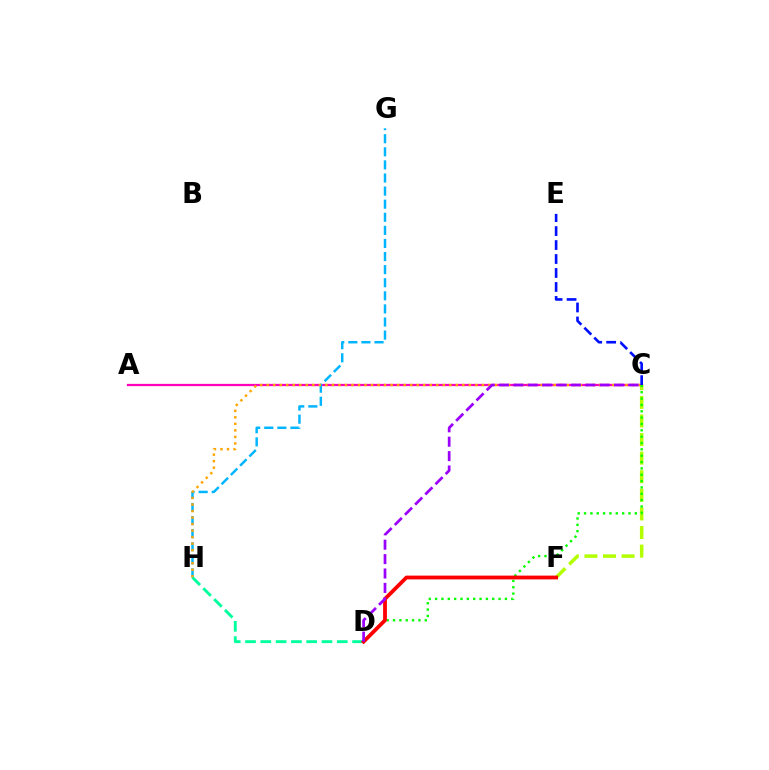{('A', 'C'): [{'color': '#ff00bd', 'line_style': 'solid', 'thickness': 1.63}], ('G', 'H'): [{'color': '#00b5ff', 'line_style': 'dashed', 'thickness': 1.78}], ('C', 'F'): [{'color': '#b3ff00', 'line_style': 'dashed', 'thickness': 2.53}], ('C', 'H'): [{'color': '#ffa500', 'line_style': 'dotted', 'thickness': 1.77}], ('C', 'D'): [{'color': '#08ff00', 'line_style': 'dotted', 'thickness': 1.72}, {'color': '#9b00ff', 'line_style': 'dashed', 'thickness': 1.96}], ('D', 'H'): [{'color': '#00ff9d', 'line_style': 'dashed', 'thickness': 2.08}], ('D', 'F'): [{'color': '#ff0000', 'line_style': 'solid', 'thickness': 2.72}], ('C', 'E'): [{'color': '#0010ff', 'line_style': 'dashed', 'thickness': 1.9}]}